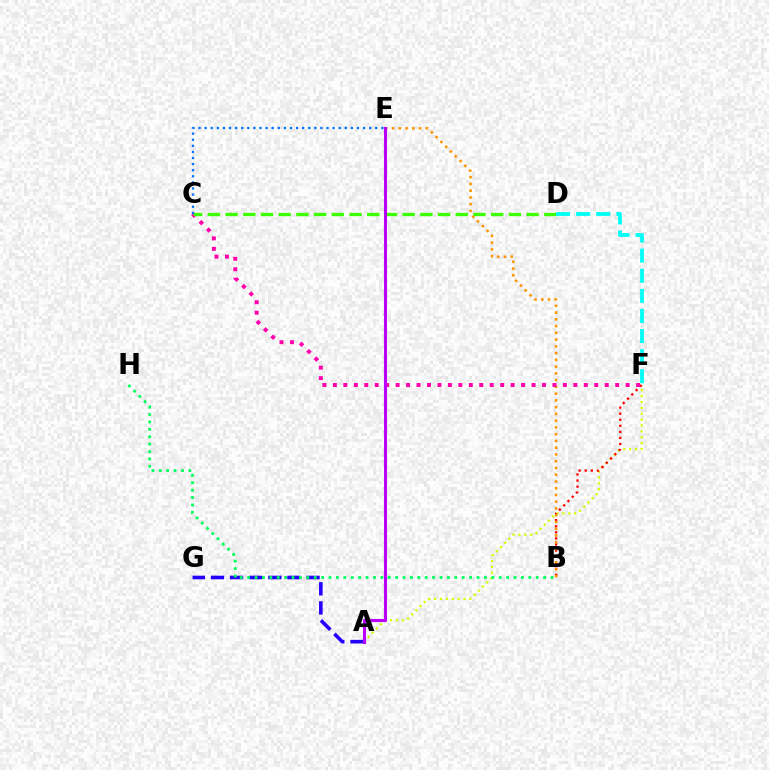{('A', 'F'): [{'color': '#d1ff00', 'line_style': 'dotted', 'thickness': 1.6}], ('B', 'F'): [{'color': '#ff0000', 'line_style': 'dotted', 'thickness': 1.65}], ('B', 'E'): [{'color': '#ff9400', 'line_style': 'dotted', 'thickness': 1.84}], ('C', 'F'): [{'color': '#ff00ac', 'line_style': 'dotted', 'thickness': 2.84}], ('C', 'D'): [{'color': '#3dff00', 'line_style': 'dashed', 'thickness': 2.41}], ('A', 'G'): [{'color': '#2500ff', 'line_style': 'dashed', 'thickness': 2.6}], ('D', 'F'): [{'color': '#00fff6', 'line_style': 'dashed', 'thickness': 2.73}], ('B', 'H'): [{'color': '#00ff5c', 'line_style': 'dotted', 'thickness': 2.01}], ('C', 'E'): [{'color': '#0074ff', 'line_style': 'dotted', 'thickness': 1.66}], ('A', 'E'): [{'color': '#b900ff', 'line_style': 'solid', 'thickness': 2.21}]}